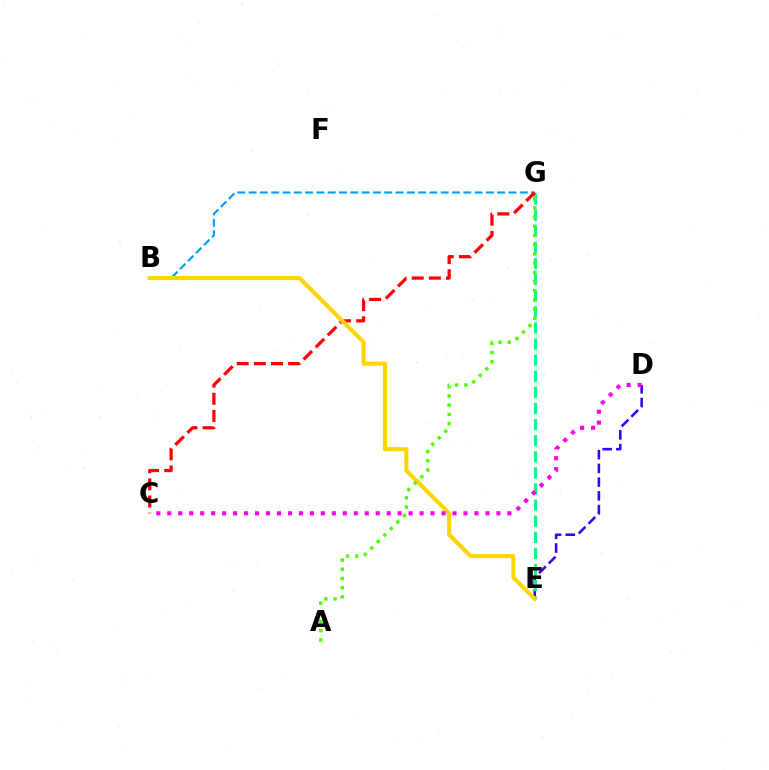{('B', 'G'): [{'color': '#009eff', 'line_style': 'dashed', 'thickness': 1.54}], ('D', 'E'): [{'color': '#3700ff', 'line_style': 'dashed', 'thickness': 1.87}], ('E', 'G'): [{'color': '#00ff86', 'line_style': 'dashed', 'thickness': 2.19}], ('C', 'G'): [{'color': '#ff0000', 'line_style': 'dashed', 'thickness': 2.33}], ('B', 'E'): [{'color': '#ffd500', 'line_style': 'solid', 'thickness': 2.96}], ('A', 'G'): [{'color': '#4fff00', 'line_style': 'dotted', 'thickness': 2.5}], ('C', 'D'): [{'color': '#ff00ed', 'line_style': 'dotted', 'thickness': 2.98}]}